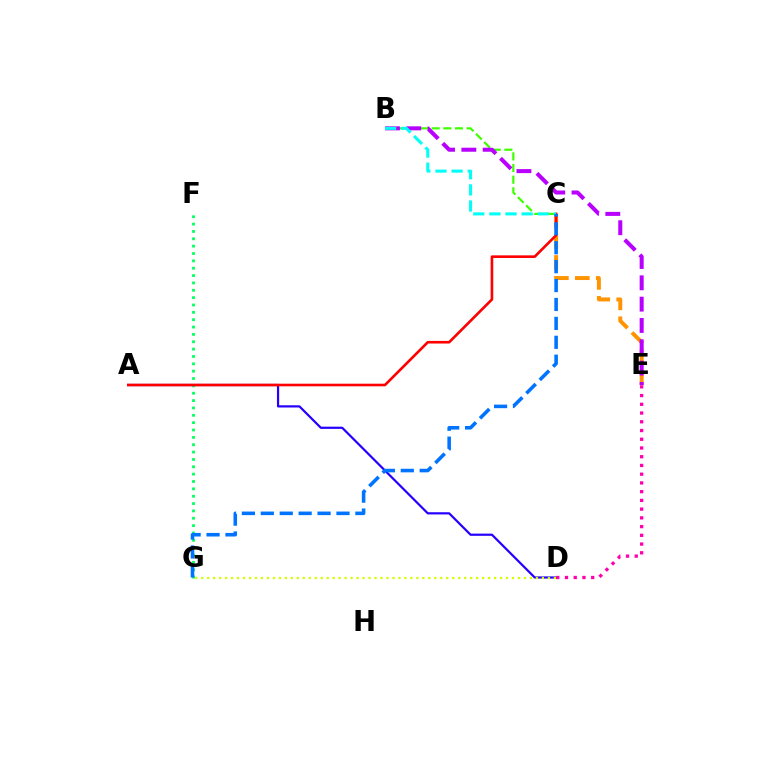{('B', 'C'): [{'color': '#3dff00', 'line_style': 'dashed', 'thickness': 1.58}, {'color': '#00fff6', 'line_style': 'dashed', 'thickness': 2.19}], ('A', 'D'): [{'color': '#2500ff', 'line_style': 'solid', 'thickness': 1.59}], ('F', 'G'): [{'color': '#00ff5c', 'line_style': 'dotted', 'thickness': 2.0}], ('D', 'G'): [{'color': '#d1ff00', 'line_style': 'dotted', 'thickness': 1.62}], ('C', 'E'): [{'color': '#ff9400', 'line_style': 'dashed', 'thickness': 2.84}], ('B', 'E'): [{'color': '#b900ff', 'line_style': 'dashed', 'thickness': 2.9}], ('D', 'E'): [{'color': '#ff00ac', 'line_style': 'dotted', 'thickness': 2.37}], ('A', 'C'): [{'color': '#ff0000', 'line_style': 'solid', 'thickness': 1.89}], ('C', 'G'): [{'color': '#0074ff', 'line_style': 'dashed', 'thickness': 2.57}]}